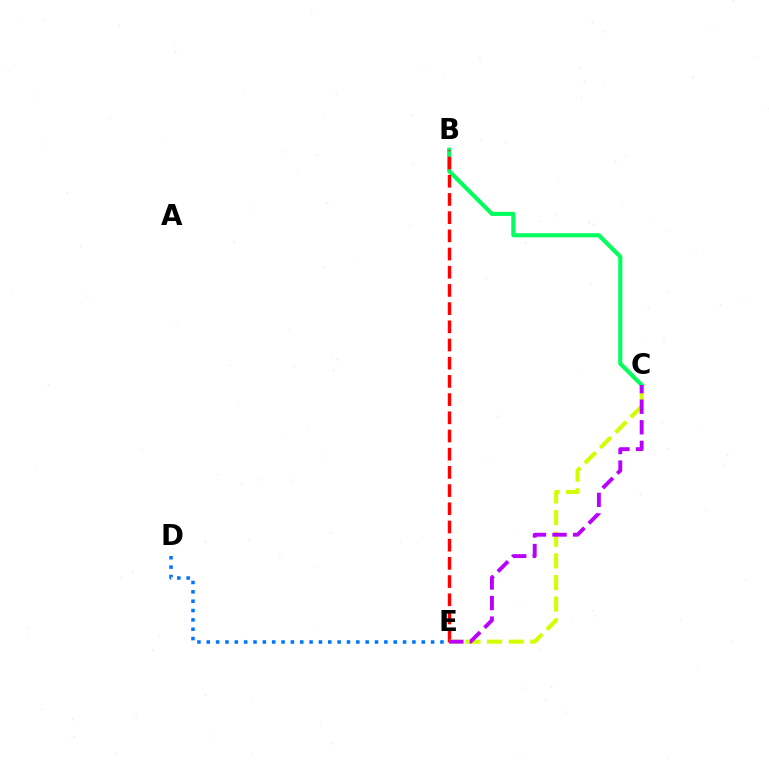{('B', 'C'): [{'color': '#00ff5c', 'line_style': 'solid', 'thickness': 2.95}], ('B', 'E'): [{'color': '#ff0000', 'line_style': 'dashed', 'thickness': 2.47}], ('C', 'E'): [{'color': '#d1ff00', 'line_style': 'dashed', 'thickness': 2.94}, {'color': '#b900ff', 'line_style': 'dashed', 'thickness': 2.79}], ('D', 'E'): [{'color': '#0074ff', 'line_style': 'dotted', 'thickness': 2.54}]}